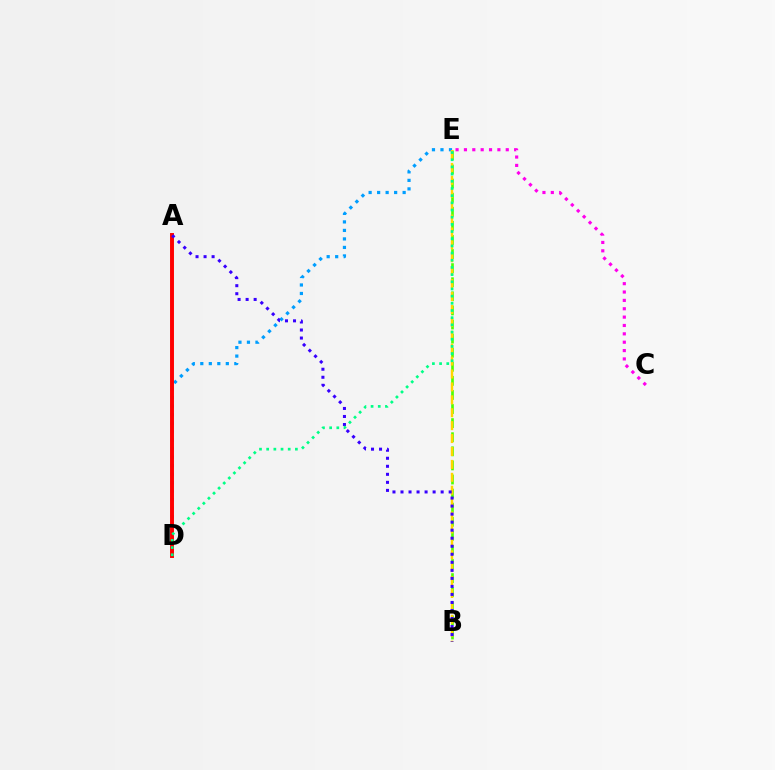{('D', 'E'): [{'color': '#009eff', 'line_style': 'dotted', 'thickness': 2.31}, {'color': '#00ff86', 'line_style': 'dotted', 'thickness': 1.95}], ('B', 'E'): [{'color': '#4fff00', 'line_style': 'dashed', 'thickness': 1.91}, {'color': '#ffd500', 'line_style': 'dashed', 'thickness': 1.75}], ('C', 'E'): [{'color': '#ff00ed', 'line_style': 'dotted', 'thickness': 2.27}], ('A', 'D'): [{'color': '#ff0000', 'line_style': 'solid', 'thickness': 2.83}], ('A', 'B'): [{'color': '#3700ff', 'line_style': 'dotted', 'thickness': 2.18}]}